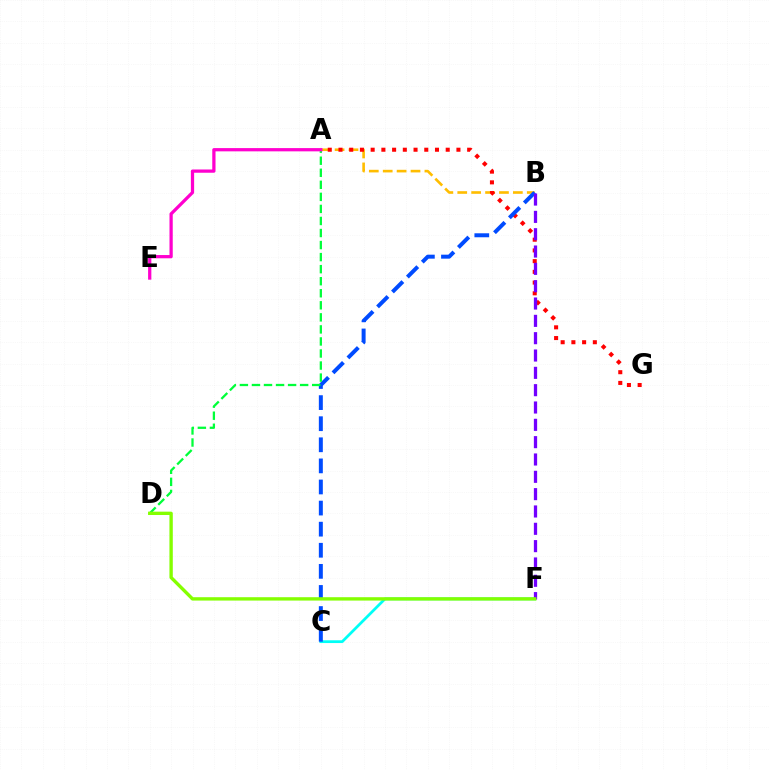{('C', 'F'): [{'color': '#00fff6', 'line_style': 'solid', 'thickness': 1.99}], ('A', 'B'): [{'color': '#ffbd00', 'line_style': 'dashed', 'thickness': 1.89}], ('A', 'G'): [{'color': '#ff0000', 'line_style': 'dotted', 'thickness': 2.91}], ('B', 'C'): [{'color': '#004bff', 'line_style': 'dashed', 'thickness': 2.87}], ('A', 'D'): [{'color': '#00ff39', 'line_style': 'dashed', 'thickness': 1.64}], ('B', 'F'): [{'color': '#7200ff', 'line_style': 'dashed', 'thickness': 2.35}], ('D', 'F'): [{'color': '#84ff00', 'line_style': 'solid', 'thickness': 2.42}], ('A', 'E'): [{'color': '#ff00cf', 'line_style': 'solid', 'thickness': 2.34}]}